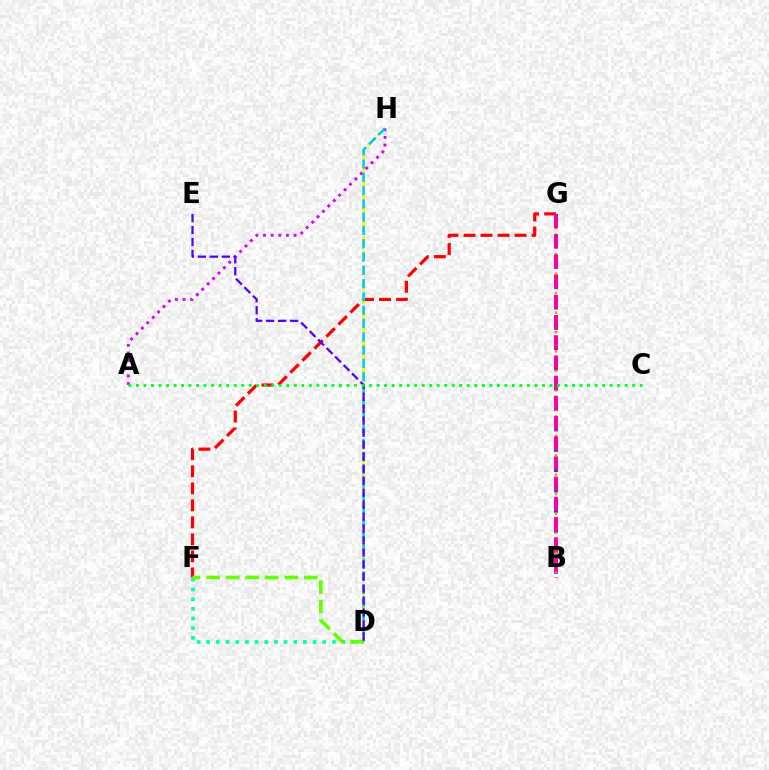{('F', 'G'): [{'color': '#ff0000', 'line_style': 'dashed', 'thickness': 2.31}], ('D', 'H'): [{'color': '#eeff00', 'line_style': 'dashed', 'thickness': 1.98}, {'color': '#00c7ff', 'line_style': 'dashed', 'thickness': 1.81}], ('A', 'H'): [{'color': '#d600ff', 'line_style': 'dotted', 'thickness': 2.08}], ('B', 'G'): [{'color': '#003fff', 'line_style': 'dashed', 'thickness': 2.76}, {'color': '#ff8800', 'line_style': 'dotted', 'thickness': 1.76}, {'color': '#ff00a0', 'line_style': 'dashed', 'thickness': 2.74}], ('D', 'F'): [{'color': '#00ffaf', 'line_style': 'dotted', 'thickness': 2.63}, {'color': '#66ff00', 'line_style': 'dashed', 'thickness': 2.65}], ('D', 'E'): [{'color': '#4f00ff', 'line_style': 'dashed', 'thickness': 1.63}], ('A', 'C'): [{'color': '#00ff27', 'line_style': 'dotted', 'thickness': 2.04}]}